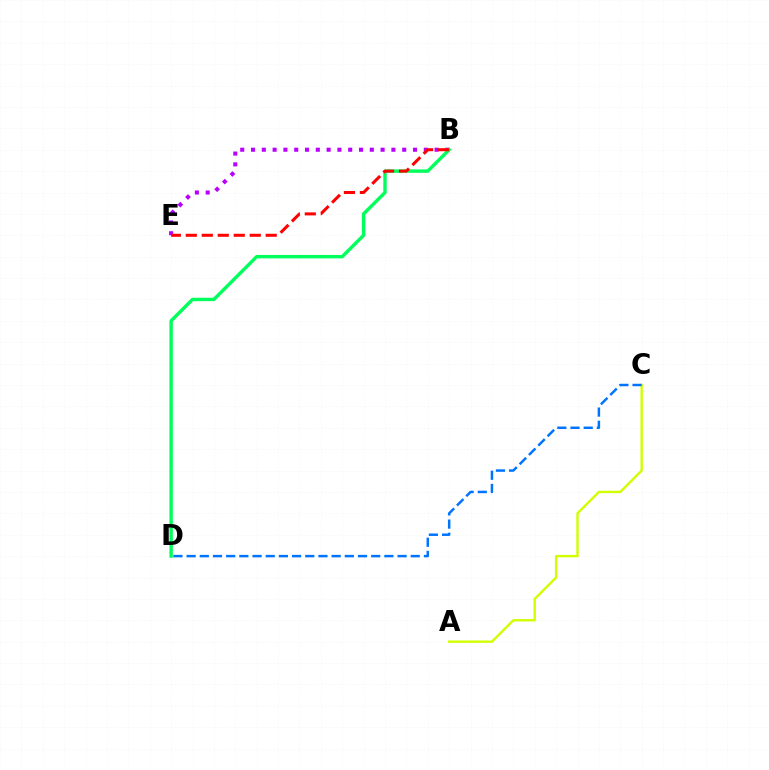{('B', 'E'): [{'color': '#b900ff', 'line_style': 'dotted', 'thickness': 2.93}, {'color': '#ff0000', 'line_style': 'dashed', 'thickness': 2.17}], ('A', 'C'): [{'color': '#d1ff00', 'line_style': 'solid', 'thickness': 1.72}], ('B', 'D'): [{'color': '#00ff5c', 'line_style': 'solid', 'thickness': 2.46}], ('C', 'D'): [{'color': '#0074ff', 'line_style': 'dashed', 'thickness': 1.79}]}